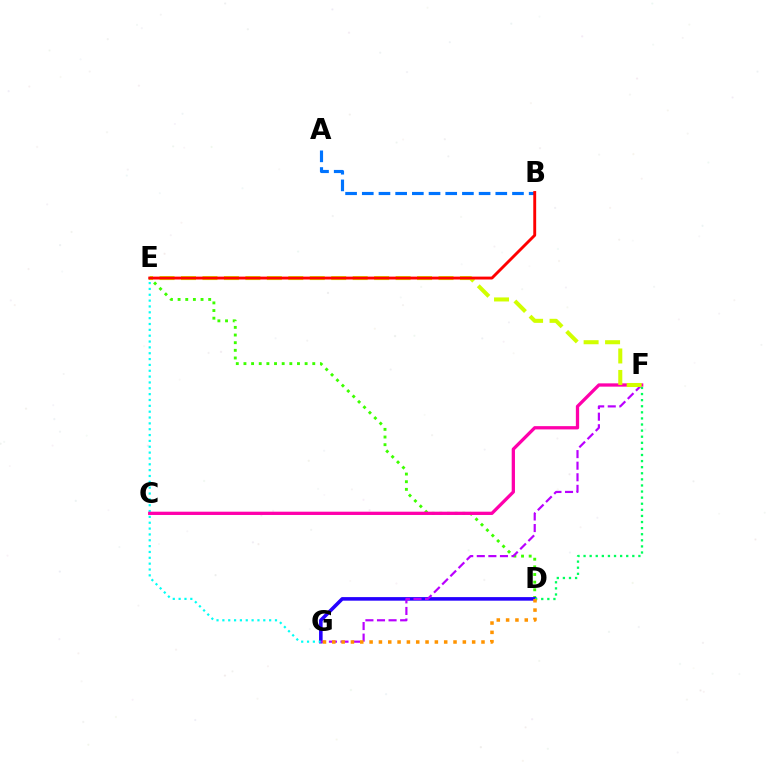{('D', 'E'): [{'color': '#3dff00', 'line_style': 'dotted', 'thickness': 2.08}], ('D', 'G'): [{'color': '#2500ff', 'line_style': 'solid', 'thickness': 2.57}, {'color': '#ff9400', 'line_style': 'dotted', 'thickness': 2.53}], ('E', 'G'): [{'color': '#00fff6', 'line_style': 'dotted', 'thickness': 1.59}], ('D', 'F'): [{'color': '#00ff5c', 'line_style': 'dotted', 'thickness': 1.66}], ('F', 'G'): [{'color': '#b900ff', 'line_style': 'dashed', 'thickness': 1.57}], ('A', 'B'): [{'color': '#0074ff', 'line_style': 'dashed', 'thickness': 2.27}], ('C', 'F'): [{'color': '#ff00ac', 'line_style': 'solid', 'thickness': 2.36}], ('E', 'F'): [{'color': '#d1ff00', 'line_style': 'dashed', 'thickness': 2.92}], ('B', 'E'): [{'color': '#ff0000', 'line_style': 'solid', 'thickness': 2.08}]}